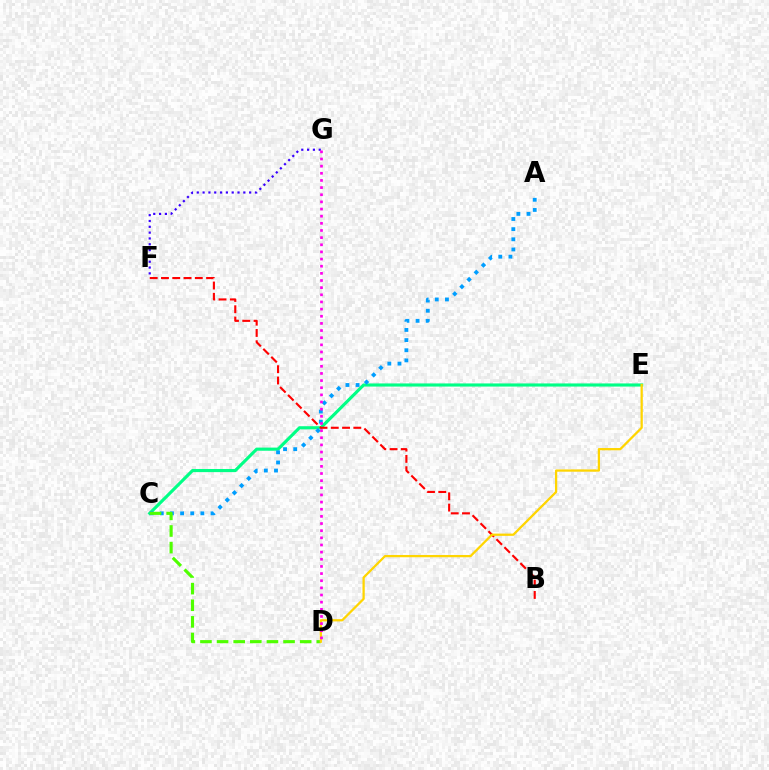{('C', 'E'): [{'color': '#00ff86', 'line_style': 'solid', 'thickness': 2.26}], ('A', 'C'): [{'color': '#009eff', 'line_style': 'dotted', 'thickness': 2.76}], ('F', 'G'): [{'color': '#3700ff', 'line_style': 'dotted', 'thickness': 1.58}], ('C', 'D'): [{'color': '#4fff00', 'line_style': 'dashed', 'thickness': 2.26}], ('B', 'F'): [{'color': '#ff0000', 'line_style': 'dashed', 'thickness': 1.53}], ('D', 'E'): [{'color': '#ffd500', 'line_style': 'solid', 'thickness': 1.63}], ('D', 'G'): [{'color': '#ff00ed', 'line_style': 'dotted', 'thickness': 1.94}]}